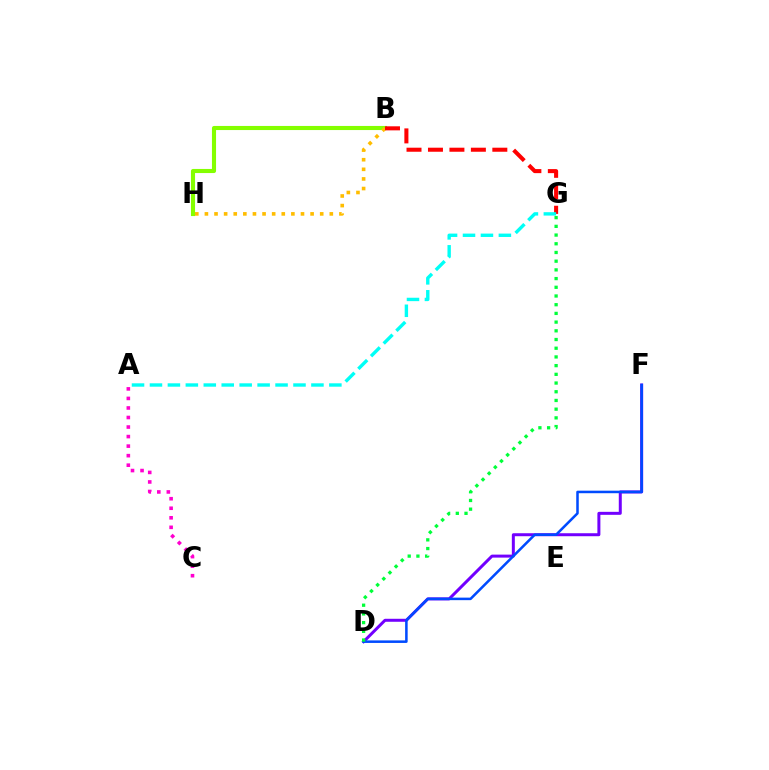{('B', 'H'): [{'color': '#84ff00', 'line_style': 'solid', 'thickness': 2.95}, {'color': '#ffbd00', 'line_style': 'dotted', 'thickness': 2.61}], ('D', 'F'): [{'color': '#7200ff', 'line_style': 'solid', 'thickness': 2.16}, {'color': '#004bff', 'line_style': 'solid', 'thickness': 1.83}], ('B', 'G'): [{'color': '#ff0000', 'line_style': 'dashed', 'thickness': 2.91}], ('A', 'G'): [{'color': '#00fff6', 'line_style': 'dashed', 'thickness': 2.44}], ('D', 'G'): [{'color': '#00ff39', 'line_style': 'dotted', 'thickness': 2.37}], ('A', 'C'): [{'color': '#ff00cf', 'line_style': 'dotted', 'thickness': 2.59}]}